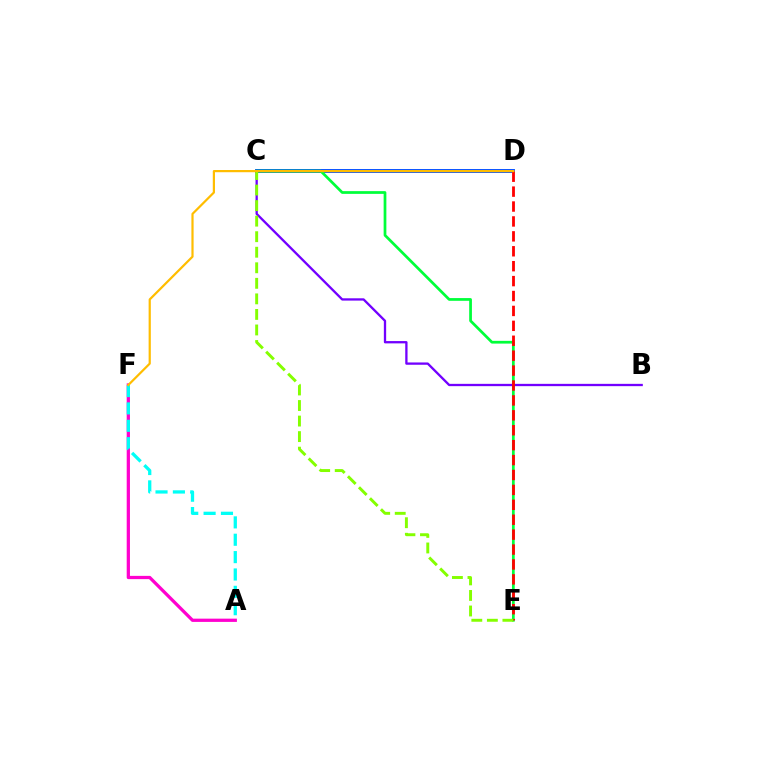{('A', 'F'): [{'color': '#ff00cf', 'line_style': 'solid', 'thickness': 2.35}, {'color': '#00fff6', 'line_style': 'dashed', 'thickness': 2.36}], ('C', 'D'): [{'color': '#004bff', 'line_style': 'solid', 'thickness': 2.79}], ('C', 'E'): [{'color': '#00ff39', 'line_style': 'solid', 'thickness': 1.97}, {'color': '#84ff00', 'line_style': 'dashed', 'thickness': 2.11}], ('B', 'C'): [{'color': '#7200ff', 'line_style': 'solid', 'thickness': 1.66}], ('D', 'E'): [{'color': '#ff0000', 'line_style': 'dashed', 'thickness': 2.03}], ('D', 'F'): [{'color': '#ffbd00', 'line_style': 'solid', 'thickness': 1.59}]}